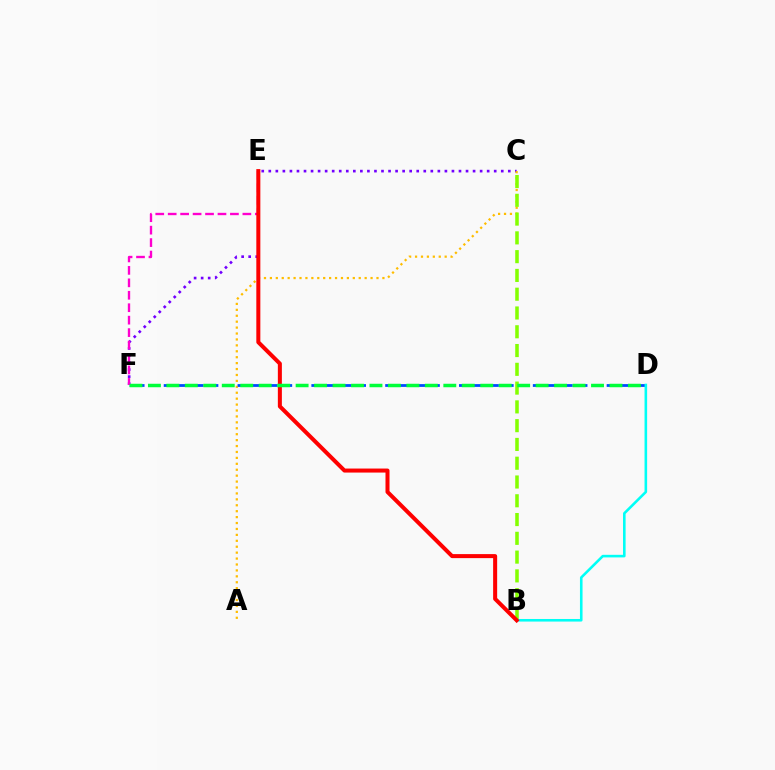{('C', 'F'): [{'color': '#7200ff', 'line_style': 'dotted', 'thickness': 1.91}], ('A', 'C'): [{'color': '#ffbd00', 'line_style': 'dotted', 'thickness': 1.61}], ('B', 'C'): [{'color': '#84ff00', 'line_style': 'dashed', 'thickness': 2.55}], ('D', 'F'): [{'color': '#004bff', 'line_style': 'dashed', 'thickness': 2.01}, {'color': '#00ff39', 'line_style': 'dashed', 'thickness': 2.51}], ('E', 'F'): [{'color': '#ff00cf', 'line_style': 'dashed', 'thickness': 1.69}], ('B', 'D'): [{'color': '#00fff6', 'line_style': 'solid', 'thickness': 1.86}], ('B', 'E'): [{'color': '#ff0000', 'line_style': 'solid', 'thickness': 2.89}]}